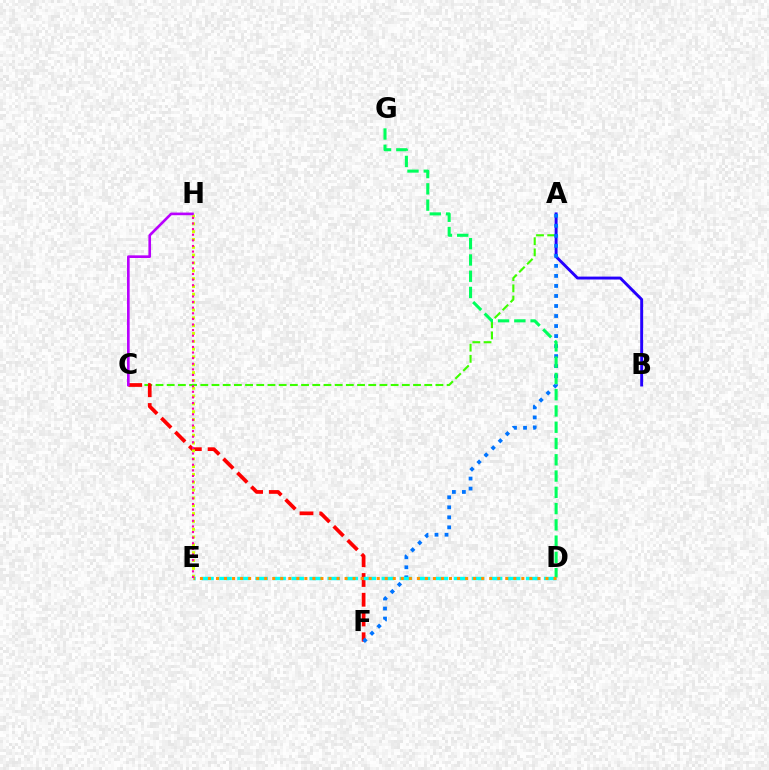{('A', 'C'): [{'color': '#3dff00', 'line_style': 'dashed', 'thickness': 1.52}], ('A', 'B'): [{'color': '#2500ff', 'line_style': 'solid', 'thickness': 2.1}], ('C', 'F'): [{'color': '#ff0000', 'line_style': 'dashed', 'thickness': 2.68}], ('E', 'H'): [{'color': '#d1ff00', 'line_style': 'dotted', 'thickness': 2.13}, {'color': '#ff00ac', 'line_style': 'dotted', 'thickness': 1.52}], ('A', 'F'): [{'color': '#0074ff', 'line_style': 'dotted', 'thickness': 2.72}], ('D', 'E'): [{'color': '#00fff6', 'line_style': 'dashed', 'thickness': 2.45}, {'color': '#ff9400', 'line_style': 'dotted', 'thickness': 2.18}], ('D', 'G'): [{'color': '#00ff5c', 'line_style': 'dashed', 'thickness': 2.21}], ('C', 'H'): [{'color': '#b900ff', 'line_style': 'solid', 'thickness': 1.9}]}